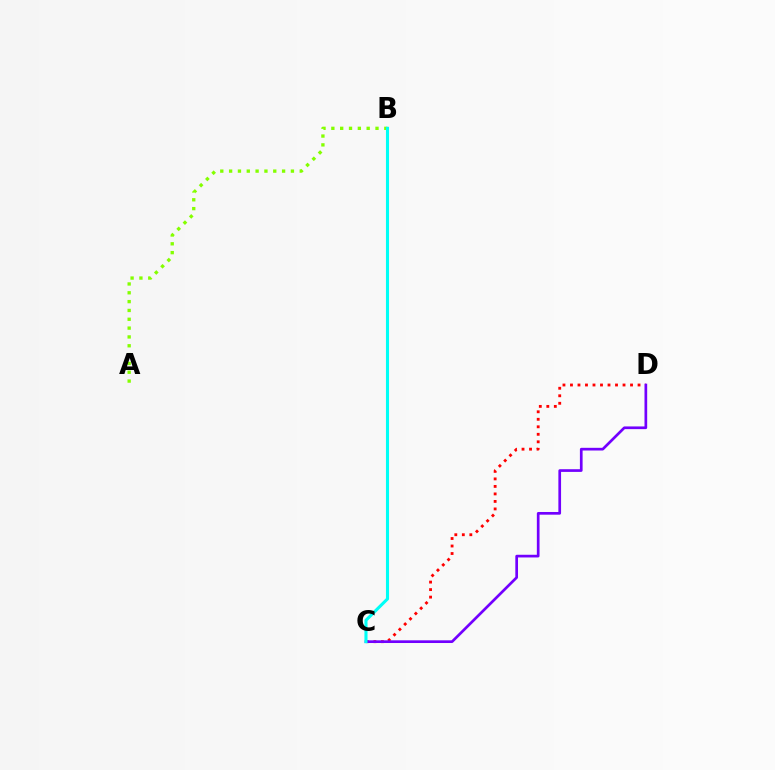{('C', 'D'): [{'color': '#ff0000', 'line_style': 'dotted', 'thickness': 2.04}, {'color': '#7200ff', 'line_style': 'solid', 'thickness': 1.94}], ('A', 'B'): [{'color': '#84ff00', 'line_style': 'dotted', 'thickness': 2.4}], ('B', 'C'): [{'color': '#00fff6', 'line_style': 'solid', 'thickness': 2.22}]}